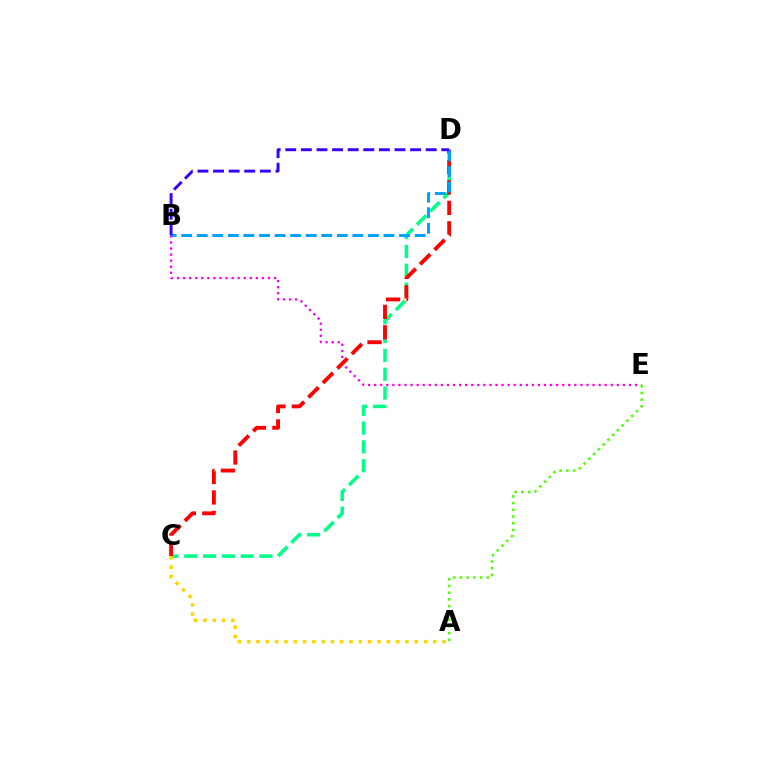{('C', 'D'): [{'color': '#00ff86', 'line_style': 'dashed', 'thickness': 2.56}, {'color': '#ff0000', 'line_style': 'dashed', 'thickness': 2.78}], ('B', 'E'): [{'color': '#ff00ed', 'line_style': 'dotted', 'thickness': 1.65}], ('B', 'D'): [{'color': '#009eff', 'line_style': 'dashed', 'thickness': 2.11}, {'color': '#3700ff', 'line_style': 'dashed', 'thickness': 2.12}], ('A', 'C'): [{'color': '#ffd500', 'line_style': 'dotted', 'thickness': 2.53}], ('A', 'E'): [{'color': '#4fff00', 'line_style': 'dotted', 'thickness': 1.83}]}